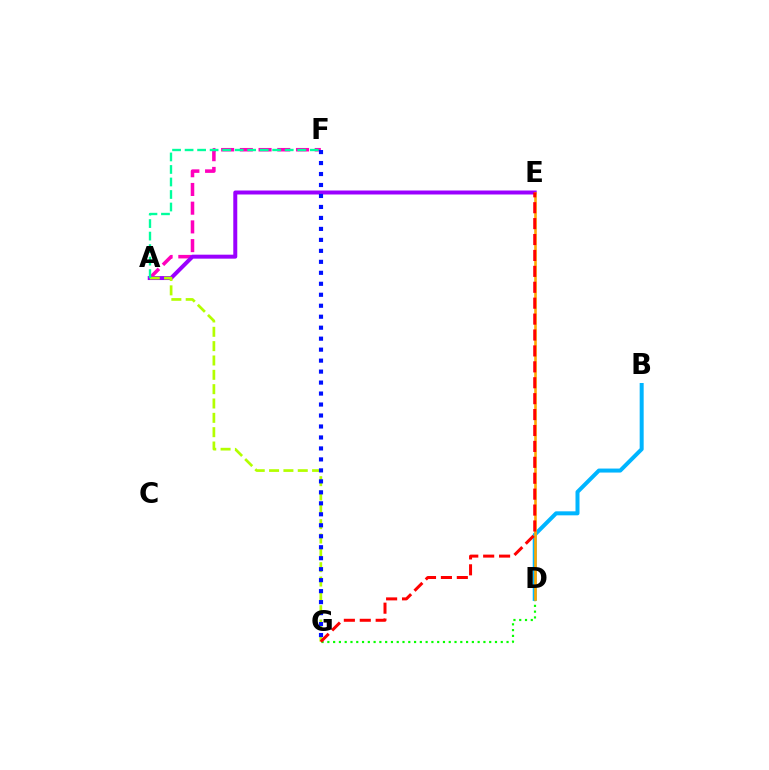{('A', 'F'): [{'color': '#ff00bd', 'line_style': 'dashed', 'thickness': 2.54}, {'color': '#00ff9d', 'line_style': 'dashed', 'thickness': 1.7}], ('D', 'G'): [{'color': '#08ff00', 'line_style': 'dotted', 'thickness': 1.57}], ('A', 'E'): [{'color': '#9b00ff', 'line_style': 'solid', 'thickness': 2.86}], ('A', 'G'): [{'color': '#b3ff00', 'line_style': 'dashed', 'thickness': 1.95}], ('B', 'D'): [{'color': '#00b5ff', 'line_style': 'solid', 'thickness': 2.88}], ('D', 'E'): [{'color': '#ffa500', 'line_style': 'solid', 'thickness': 1.87}], ('E', 'G'): [{'color': '#ff0000', 'line_style': 'dashed', 'thickness': 2.16}], ('F', 'G'): [{'color': '#0010ff', 'line_style': 'dotted', 'thickness': 2.98}]}